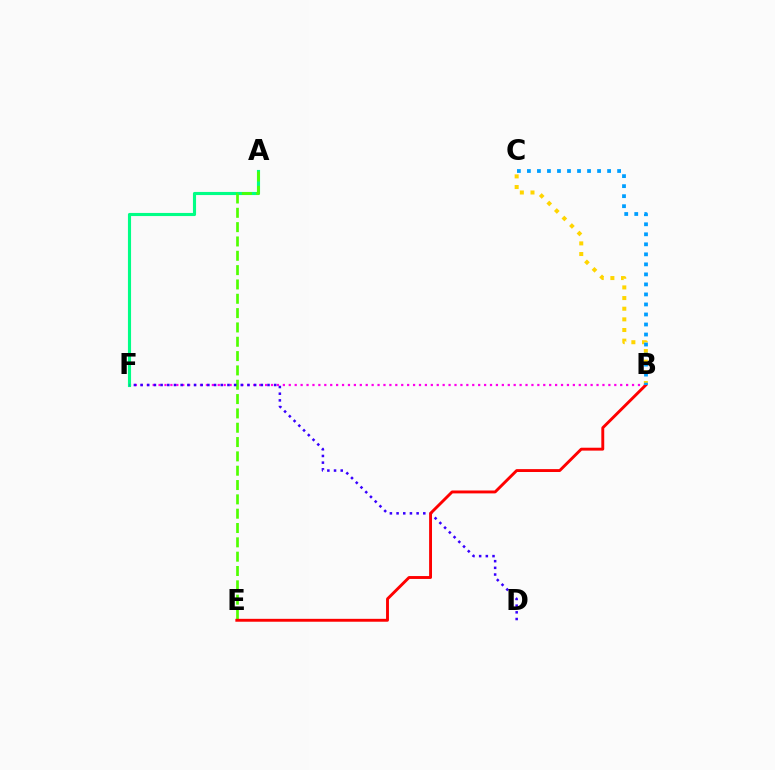{('B', 'F'): [{'color': '#ff00ed', 'line_style': 'dotted', 'thickness': 1.61}], ('A', 'F'): [{'color': '#00ff86', 'line_style': 'solid', 'thickness': 2.25}], ('A', 'E'): [{'color': '#4fff00', 'line_style': 'dashed', 'thickness': 1.95}], ('D', 'F'): [{'color': '#3700ff', 'line_style': 'dotted', 'thickness': 1.82}], ('B', 'E'): [{'color': '#ff0000', 'line_style': 'solid', 'thickness': 2.08}], ('B', 'C'): [{'color': '#ffd500', 'line_style': 'dotted', 'thickness': 2.89}, {'color': '#009eff', 'line_style': 'dotted', 'thickness': 2.72}]}